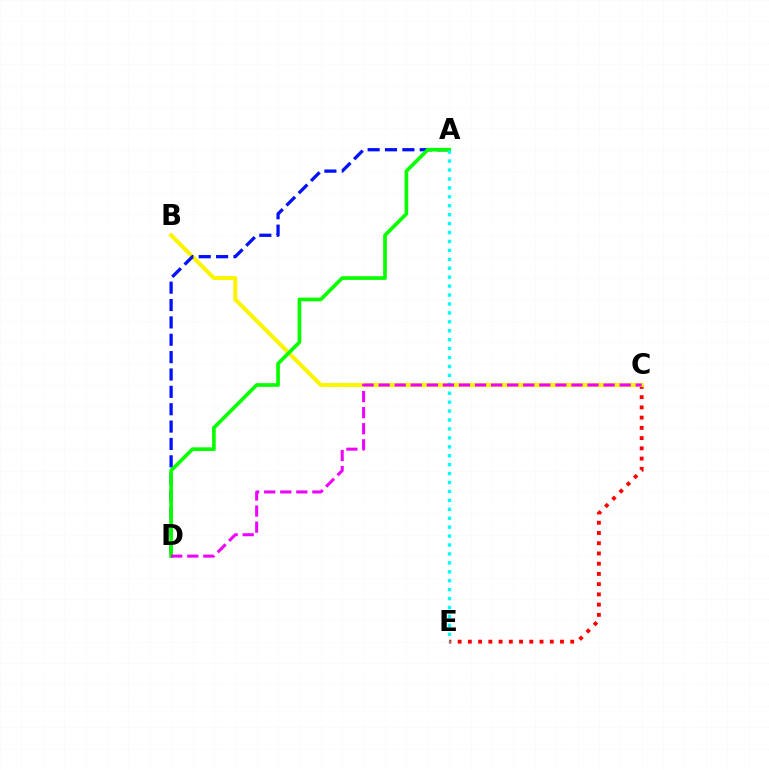{('C', 'E'): [{'color': '#ff0000', 'line_style': 'dotted', 'thickness': 2.78}], ('B', 'C'): [{'color': '#fcf500', 'line_style': 'solid', 'thickness': 2.92}], ('A', 'D'): [{'color': '#0010ff', 'line_style': 'dashed', 'thickness': 2.36}, {'color': '#08ff00', 'line_style': 'solid', 'thickness': 2.65}], ('A', 'E'): [{'color': '#00fff6', 'line_style': 'dotted', 'thickness': 2.43}], ('C', 'D'): [{'color': '#ee00ff', 'line_style': 'dashed', 'thickness': 2.18}]}